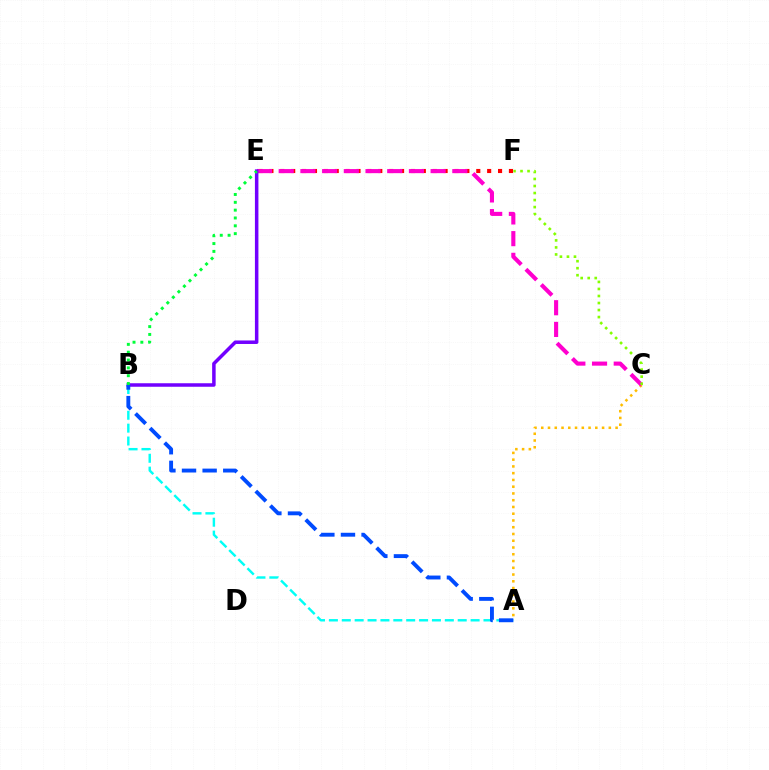{('E', 'F'): [{'color': '#ff0000', 'line_style': 'dotted', 'thickness': 2.96}], ('A', 'C'): [{'color': '#ffbd00', 'line_style': 'dotted', 'thickness': 1.84}], ('A', 'B'): [{'color': '#00fff6', 'line_style': 'dashed', 'thickness': 1.75}, {'color': '#004bff', 'line_style': 'dashed', 'thickness': 2.8}], ('C', 'E'): [{'color': '#ff00cf', 'line_style': 'dashed', 'thickness': 2.95}], ('B', 'E'): [{'color': '#7200ff', 'line_style': 'solid', 'thickness': 2.52}, {'color': '#00ff39', 'line_style': 'dotted', 'thickness': 2.13}], ('C', 'F'): [{'color': '#84ff00', 'line_style': 'dotted', 'thickness': 1.91}]}